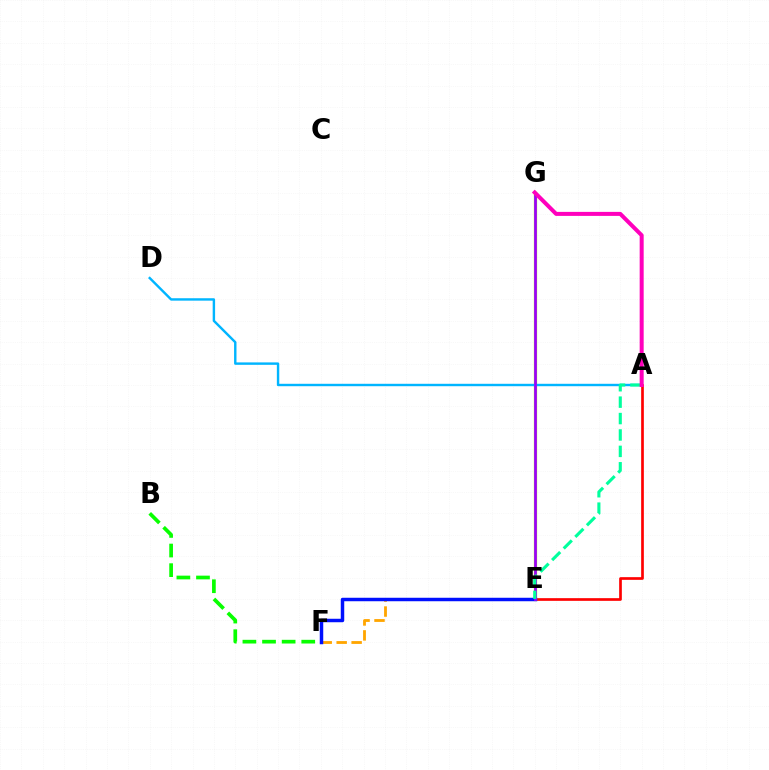{('E', 'F'): [{'color': '#ffa500', 'line_style': 'dashed', 'thickness': 2.03}, {'color': '#0010ff', 'line_style': 'solid', 'thickness': 2.5}], ('A', 'E'): [{'color': '#ff0000', 'line_style': 'solid', 'thickness': 1.93}, {'color': '#00ff9d', 'line_style': 'dashed', 'thickness': 2.23}], ('E', 'G'): [{'color': '#b3ff00', 'line_style': 'solid', 'thickness': 2.36}, {'color': '#9b00ff', 'line_style': 'solid', 'thickness': 1.97}], ('A', 'D'): [{'color': '#00b5ff', 'line_style': 'solid', 'thickness': 1.74}], ('B', 'F'): [{'color': '#08ff00', 'line_style': 'dashed', 'thickness': 2.66}], ('A', 'G'): [{'color': '#ff00bd', 'line_style': 'solid', 'thickness': 2.89}]}